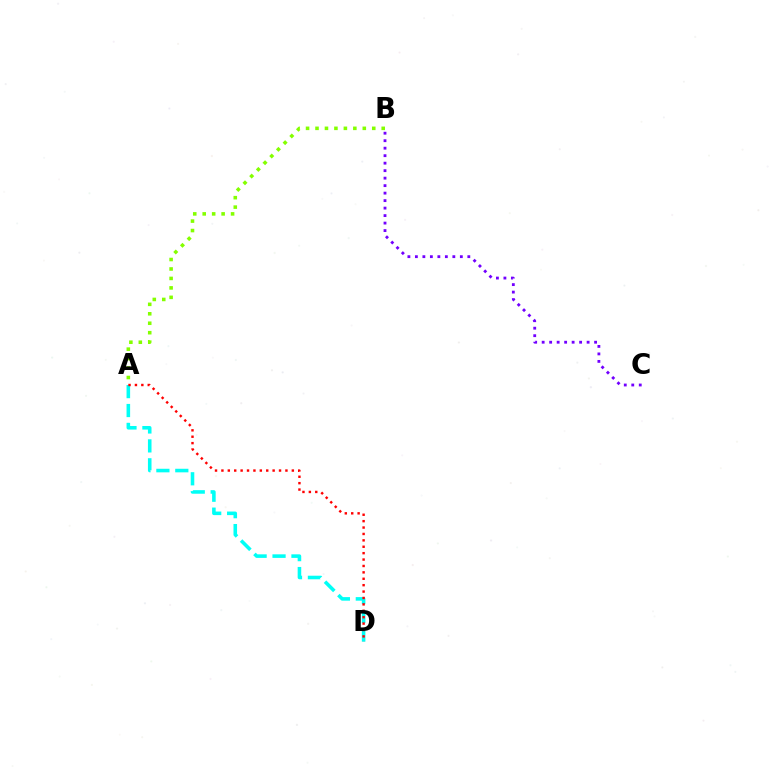{('A', 'D'): [{'color': '#00fff6', 'line_style': 'dashed', 'thickness': 2.57}, {'color': '#ff0000', 'line_style': 'dotted', 'thickness': 1.74}], ('B', 'C'): [{'color': '#7200ff', 'line_style': 'dotted', 'thickness': 2.04}], ('A', 'B'): [{'color': '#84ff00', 'line_style': 'dotted', 'thickness': 2.57}]}